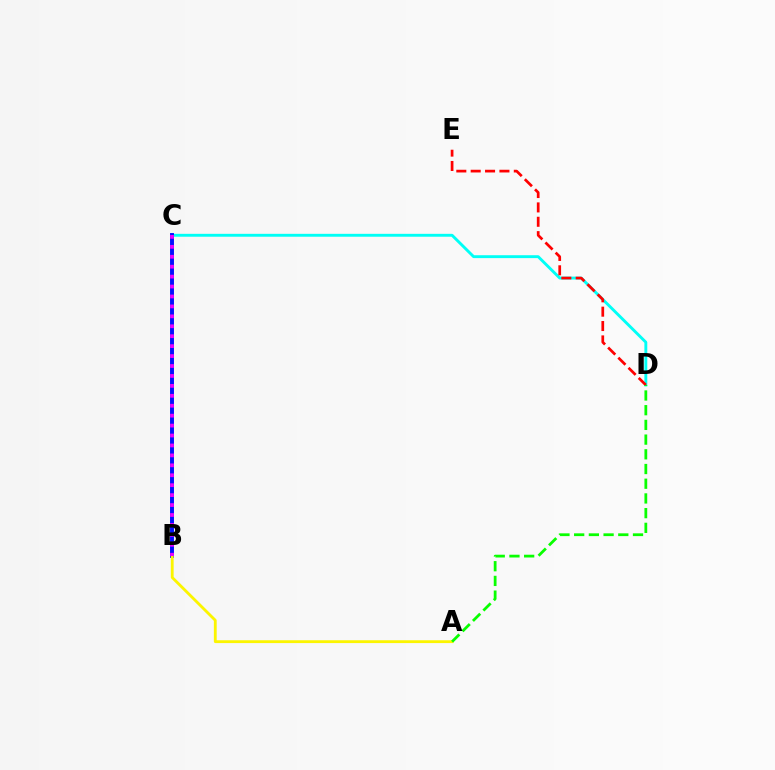{('C', 'D'): [{'color': '#00fff6', 'line_style': 'solid', 'thickness': 2.08}], ('D', 'E'): [{'color': '#ff0000', 'line_style': 'dashed', 'thickness': 1.95}], ('B', 'C'): [{'color': '#0010ff', 'line_style': 'solid', 'thickness': 2.83}, {'color': '#ee00ff', 'line_style': 'dotted', 'thickness': 2.7}], ('A', 'B'): [{'color': '#fcf500', 'line_style': 'solid', 'thickness': 2.04}], ('A', 'D'): [{'color': '#08ff00', 'line_style': 'dashed', 'thickness': 2.0}]}